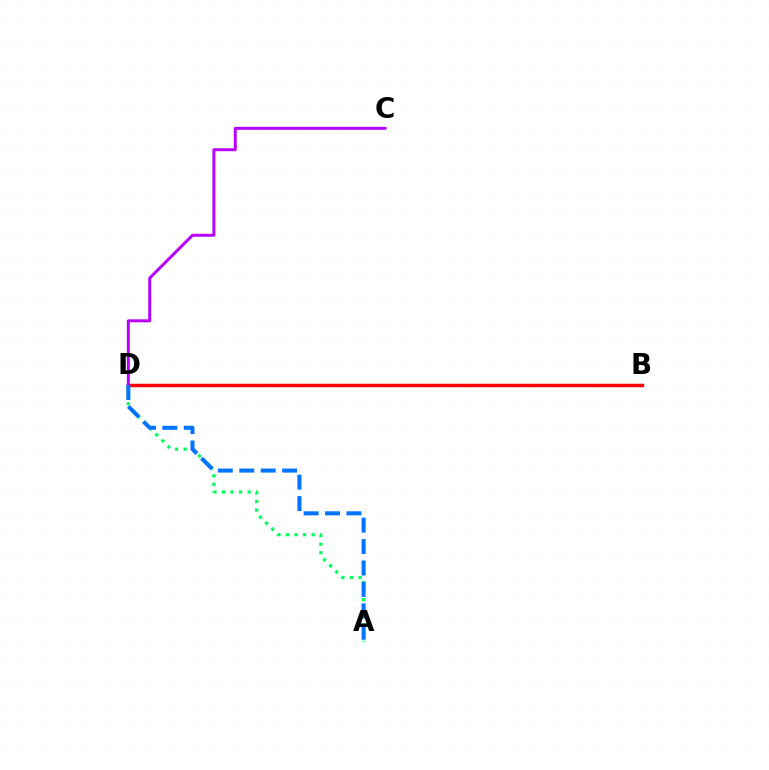{('A', 'D'): [{'color': '#00ff5c', 'line_style': 'dotted', 'thickness': 2.33}, {'color': '#0074ff', 'line_style': 'dashed', 'thickness': 2.91}], ('B', 'D'): [{'color': '#d1ff00', 'line_style': 'solid', 'thickness': 2.19}, {'color': '#ff0000', 'line_style': 'solid', 'thickness': 2.51}], ('C', 'D'): [{'color': '#b900ff', 'line_style': 'solid', 'thickness': 2.13}]}